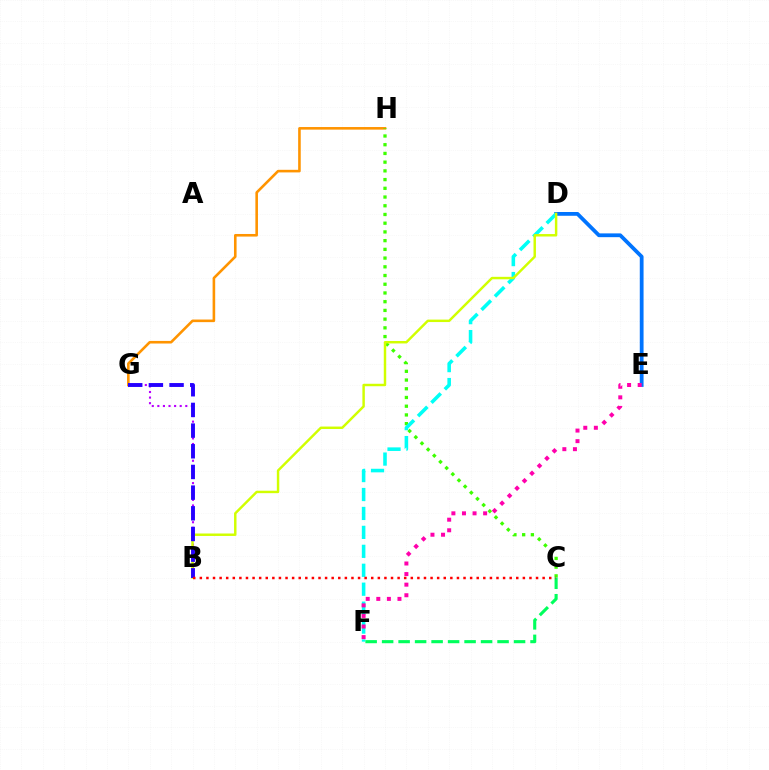{('G', 'H'): [{'color': '#ff9400', 'line_style': 'solid', 'thickness': 1.87}], ('C', 'H'): [{'color': '#3dff00', 'line_style': 'dotted', 'thickness': 2.37}], ('B', 'G'): [{'color': '#b900ff', 'line_style': 'dotted', 'thickness': 1.52}, {'color': '#2500ff', 'line_style': 'dashed', 'thickness': 2.81}], ('D', 'E'): [{'color': '#0074ff', 'line_style': 'solid', 'thickness': 2.72}], ('D', 'F'): [{'color': '#00fff6', 'line_style': 'dashed', 'thickness': 2.57}], ('B', 'D'): [{'color': '#d1ff00', 'line_style': 'solid', 'thickness': 1.77}], ('E', 'F'): [{'color': '#ff00ac', 'line_style': 'dotted', 'thickness': 2.87}], ('C', 'F'): [{'color': '#00ff5c', 'line_style': 'dashed', 'thickness': 2.24}], ('B', 'C'): [{'color': '#ff0000', 'line_style': 'dotted', 'thickness': 1.79}]}